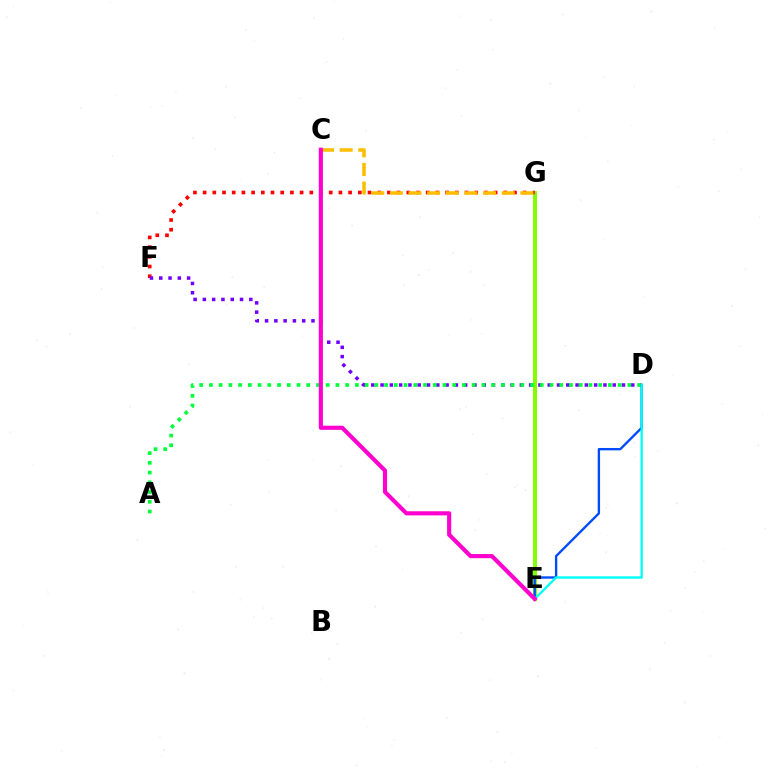{('E', 'G'): [{'color': '#84ff00', 'line_style': 'solid', 'thickness': 2.91}], ('F', 'G'): [{'color': '#ff0000', 'line_style': 'dotted', 'thickness': 2.64}], ('C', 'G'): [{'color': '#ffbd00', 'line_style': 'dashed', 'thickness': 2.53}], ('D', 'F'): [{'color': '#7200ff', 'line_style': 'dotted', 'thickness': 2.52}], ('A', 'D'): [{'color': '#00ff39', 'line_style': 'dotted', 'thickness': 2.64}], ('D', 'E'): [{'color': '#004bff', 'line_style': 'solid', 'thickness': 1.7}, {'color': '#00fff6', 'line_style': 'solid', 'thickness': 1.69}], ('C', 'E'): [{'color': '#ff00cf', 'line_style': 'solid', 'thickness': 2.97}]}